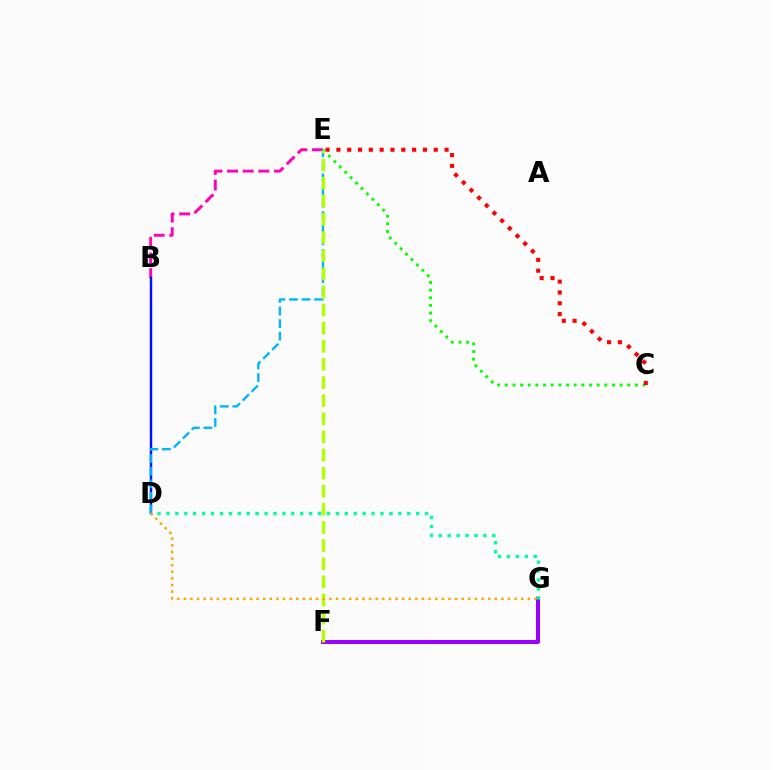{('B', 'E'): [{'color': '#ff00bd', 'line_style': 'dashed', 'thickness': 2.12}], ('B', 'D'): [{'color': '#0010ff', 'line_style': 'solid', 'thickness': 1.74}], ('D', 'E'): [{'color': '#00b5ff', 'line_style': 'dashed', 'thickness': 1.71}], ('F', 'G'): [{'color': '#9b00ff', 'line_style': 'solid', 'thickness': 2.89}], ('D', 'G'): [{'color': '#00ff9d', 'line_style': 'dotted', 'thickness': 2.42}, {'color': '#ffa500', 'line_style': 'dotted', 'thickness': 1.8}], ('C', 'E'): [{'color': '#08ff00', 'line_style': 'dotted', 'thickness': 2.08}, {'color': '#ff0000', 'line_style': 'dotted', 'thickness': 2.94}], ('E', 'F'): [{'color': '#b3ff00', 'line_style': 'dashed', 'thickness': 2.46}]}